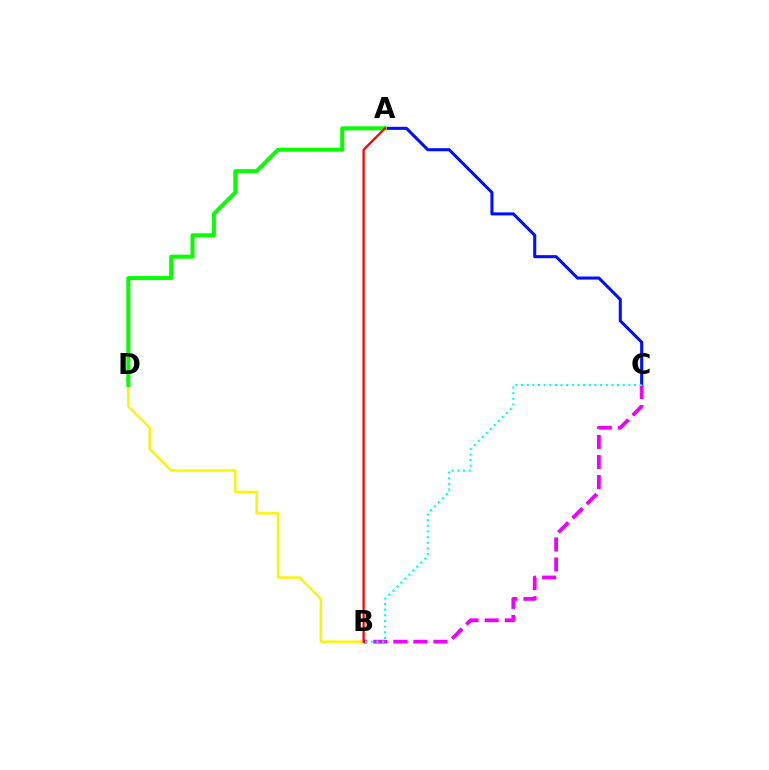{('B', 'D'): [{'color': '#fcf500', 'line_style': 'solid', 'thickness': 1.75}], ('A', 'C'): [{'color': '#0010ff', 'line_style': 'solid', 'thickness': 2.2}], ('B', 'C'): [{'color': '#ee00ff', 'line_style': 'dashed', 'thickness': 2.72}, {'color': '#00fff6', 'line_style': 'dotted', 'thickness': 1.53}], ('A', 'D'): [{'color': '#08ff00', 'line_style': 'solid', 'thickness': 2.89}], ('A', 'B'): [{'color': '#ff0000', 'line_style': 'solid', 'thickness': 1.63}]}